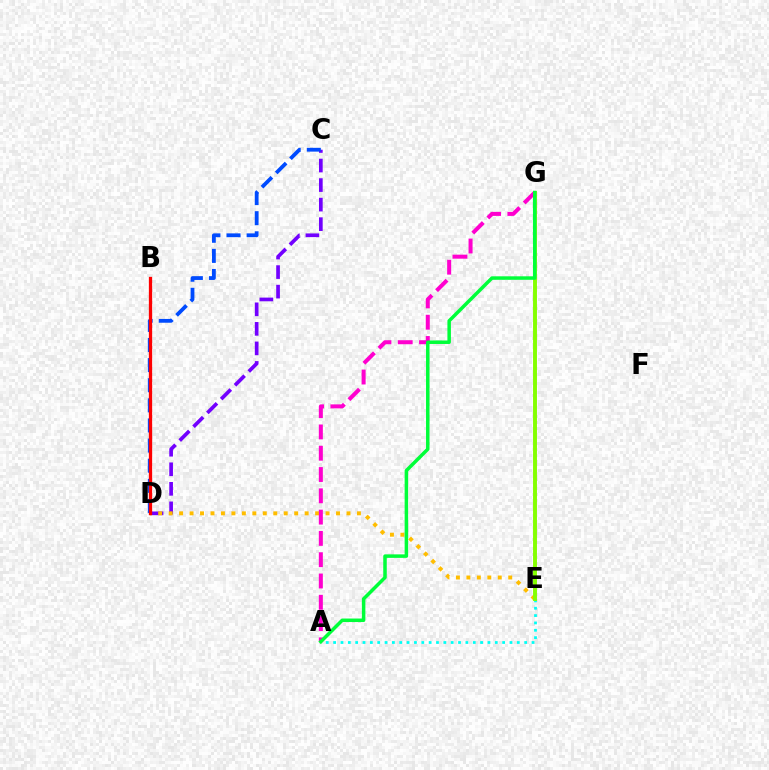{('A', 'E'): [{'color': '#00fff6', 'line_style': 'dotted', 'thickness': 2.0}], ('C', 'D'): [{'color': '#7200ff', 'line_style': 'dashed', 'thickness': 2.65}, {'color': '#004bff', 'line_style': 'dashed', 'thickness': 2.73}], ('D', 'E'): [{'color': '#ffbd00', 'line_style': 'dotted', 'thickness': 2.84}], ('A', 'G'): [{'color': '#ff00cf', 'line_style': 'dashed', 'thickness': 2.89}, {'color': '#00ff39', 'line_style': 'solid', 'thickness': 2.52}], ('E', 'G'): [{'color': '#84ff00', 'line_style': 'solid', 'thickness': 2.82}], ('B', 'D'): [{'color': '#ff0000', 'line_style': 'solid', 'thickness': 2.36}]}